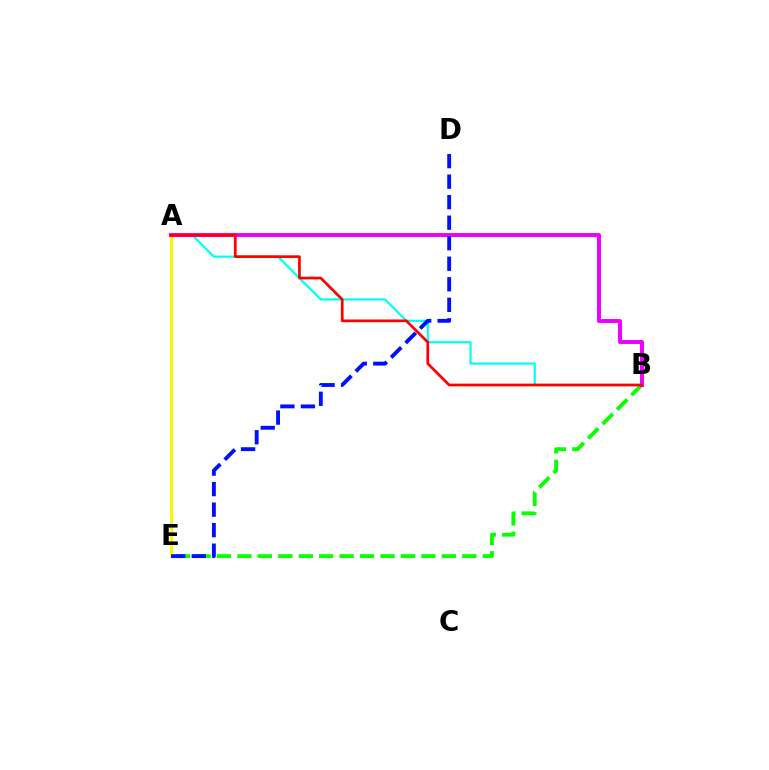{('B', 'E'): [{'color': '#08ff00', 'line_style': 'dashed', 'thickness': 2.78}], ('A', 'B'): [{'color': '#00fff6', 'line_style': 'solid', 'thickness': 1.61}, {'color': '#ee00ff', 'line_style': 'solid', 'thickness': 2.84}, {'color': '#ff0000', 'line_style': 'solid', 'thickness': 1.95}], ('A', 'E'): [{'color': '#fcf500', 'line_style': 'solid', 'thickness': 2.18}], ('D', 'E'): [{'color': '#0010ff', 'line_style': 'dashed', 'thickness': 2.79}]}